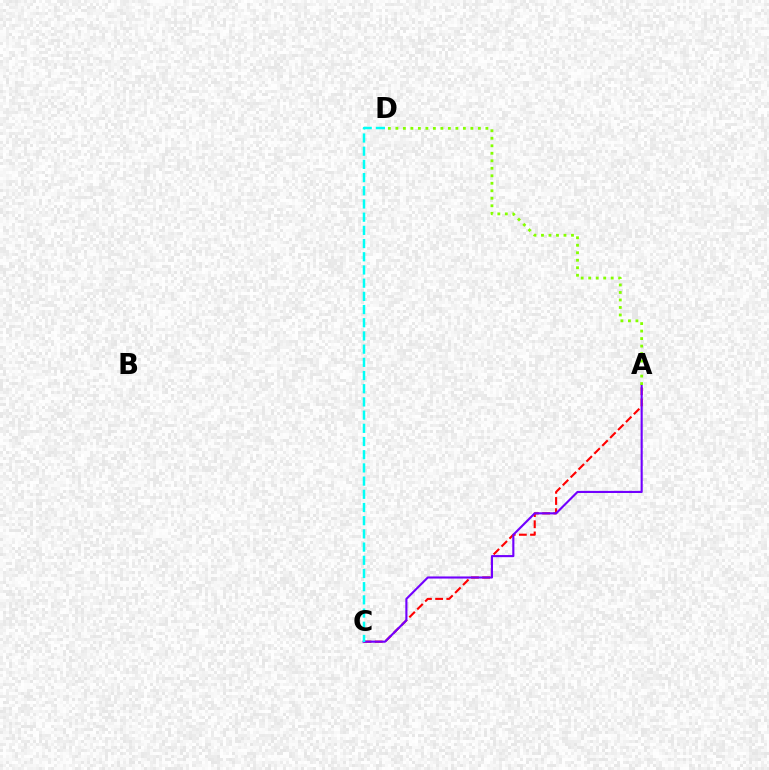{('A', 'C'): [{'color': '#ff0000', 'line_style': 'dashed', 'thickness': 1.52}, {'color': '#7200ff', 'line_style': 'solid', 'thickness': 1.53}], ('C', 'D'): [{'color': '#00fff6', 'line_style': 'dashed', 'thickness': 1.79}], ('A', 'D'): [{'color': '#84ff00', 'line_style': 'dotted', 'thickness': 2.04}]}